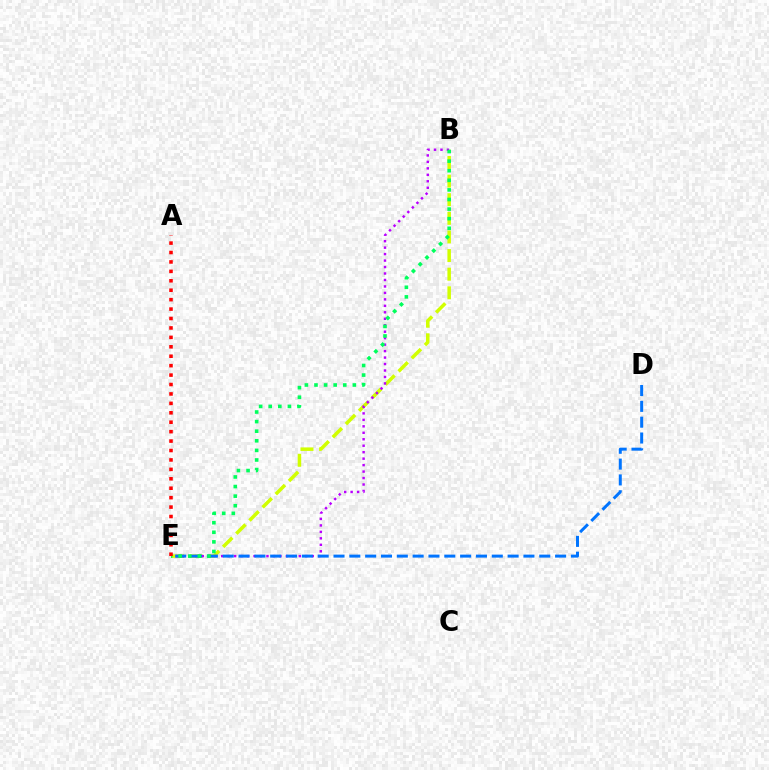{('B', 'E'): [{'color': '#d1ff00', 'line_style': 'dashed', 'thickness': 2.53}, {'color': '#b900ff', 'line_style': 'dotted', 'thickness': 1.76}, {'color': '#00ff5c', 'line_style': 'dotted', 'thickness': 2.61}], ('D', 'E'): [{'color': '#0074ff', 'line_style': 'dashed', 'thickness': 2.15}], ('A', 'E'): [{'color': '#ff0000', 'line_style': 'dotted', 'thickness': 2.56}]}